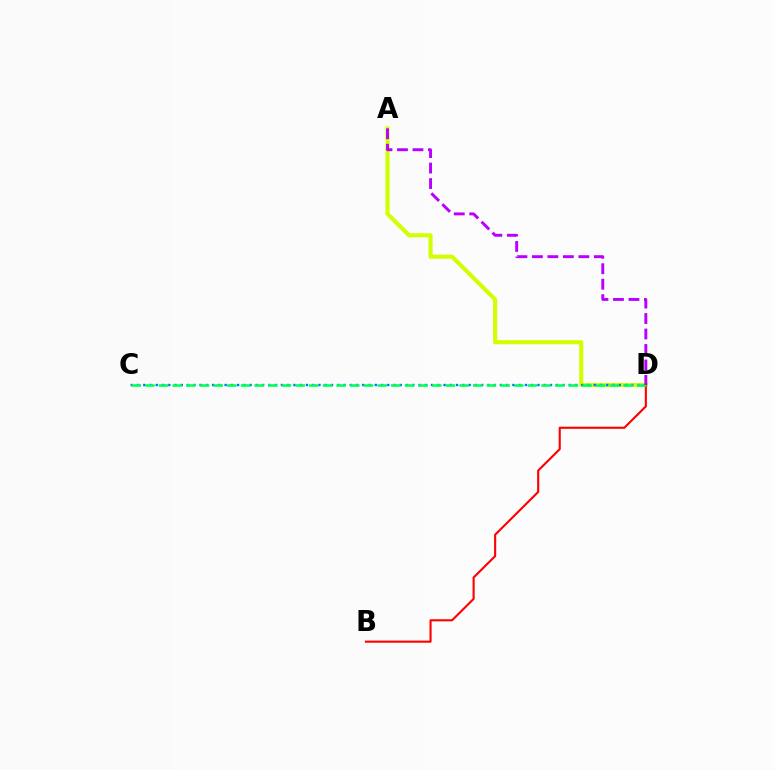{('A', 'D'): [{'color': '#d1ff00', 'line_style': 'solid', 'thickness': 2.95}, {'color': '#b900ff', 'line_style': 'dashed', 'thickness': 2.1}], ('B', 'D'): [{'color': '#ff0000', 'line_style': 'solid', 'thickness': 1.52}], ('C', 'D'): [{'color': '#0074ff', 'line_style': 'dotted', 'thickness': 1.7}, {'color': '#00ff5c', 'line_style': 'dashed', 'thickness': 1.86}]}